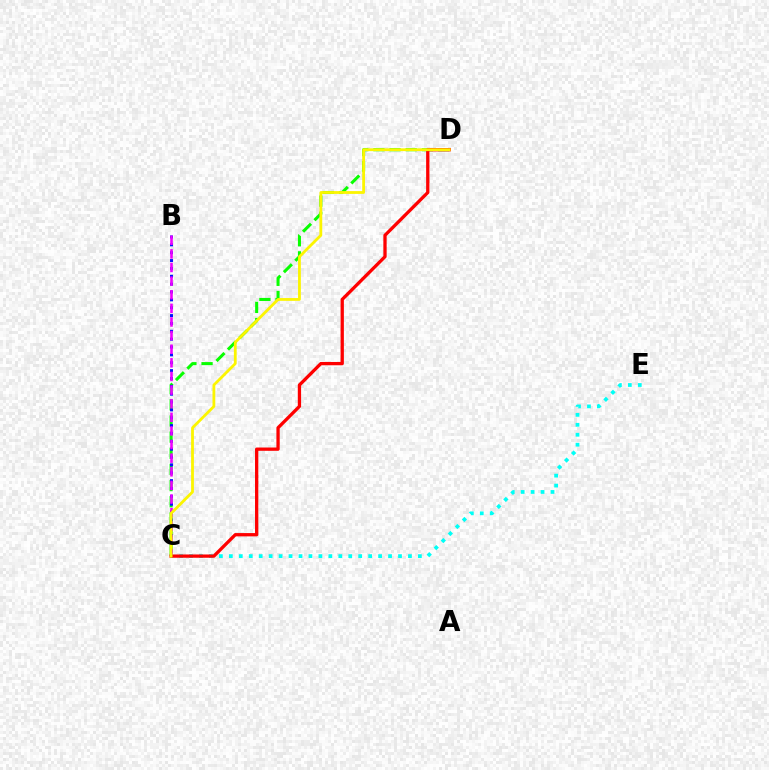{('C', 'D'): [{'color': '#08ff00', 'line_style': 'dashed', 'thickness': 2.19}, {'color': '#ff0000', 'line_style': 'solid', 'thickness': 2.37}, {'color': '#fcf500', 'line_style': 'solid', 'thickness': 2.01}], ('B', 'C'): [{'color': '#0010ff', 'line_style': 'dotted', 'thickness': 2.14}, {'color': '#ee00ff', 'line_style': 'dashed', 'thickness': 1.85}], ('C', 'E'): [{'color': '#00fff6', 'line_style': 'dotted', 'thickness': 2.7}]}